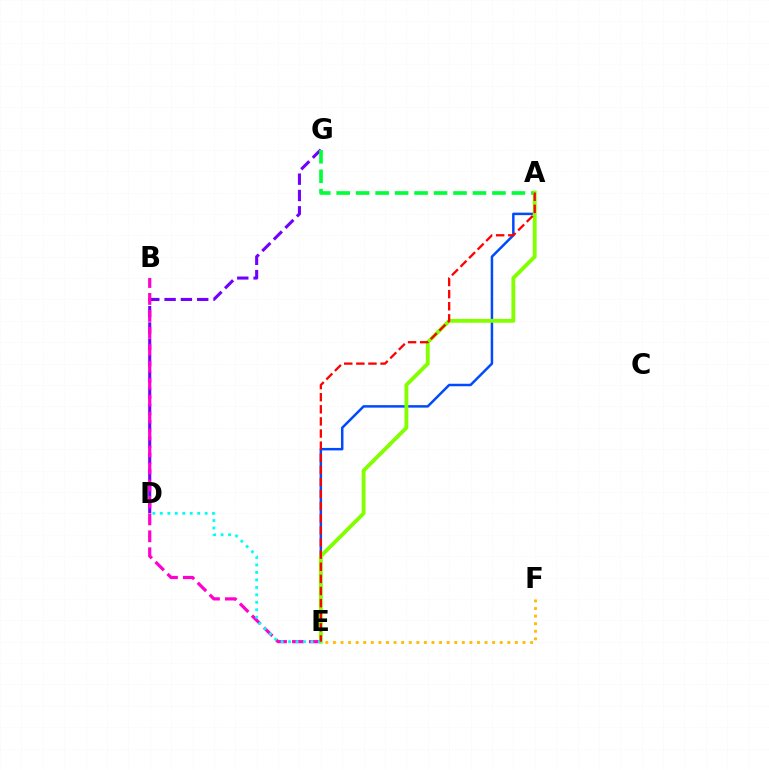{('D', 'G'): [{'color': '#7200ff', 'line_style': 'dashed', 'thickness': 2.22}], ('E', 'F'): [{'color': '#ffbd00', 'line_style': 'dotted', 'thickness': 2.06}], ('B', 'E'): [{'color': '#ff00cf', 'line_style': 'dashed', 'thickness': 2.3}], ('A', 'E'): [{'color': '#004bff', 'line_style': 'solid', 'thickness': 1.8}, {'color': '#84ff00', 'line_style': 'solid', 'thickness': 2.77}, {'color': '#ff0000', 'line_style': 'dashed', 'thickness': 1.65}], ('A', 'G'): [{'color': '#00ff39', 'line_style': 'dashed', 'thickness': 2.64}], ('D', 'E'): [{'color': '#00fff6', 'line_style': 'dotted', 'thickness': 2.03}]}